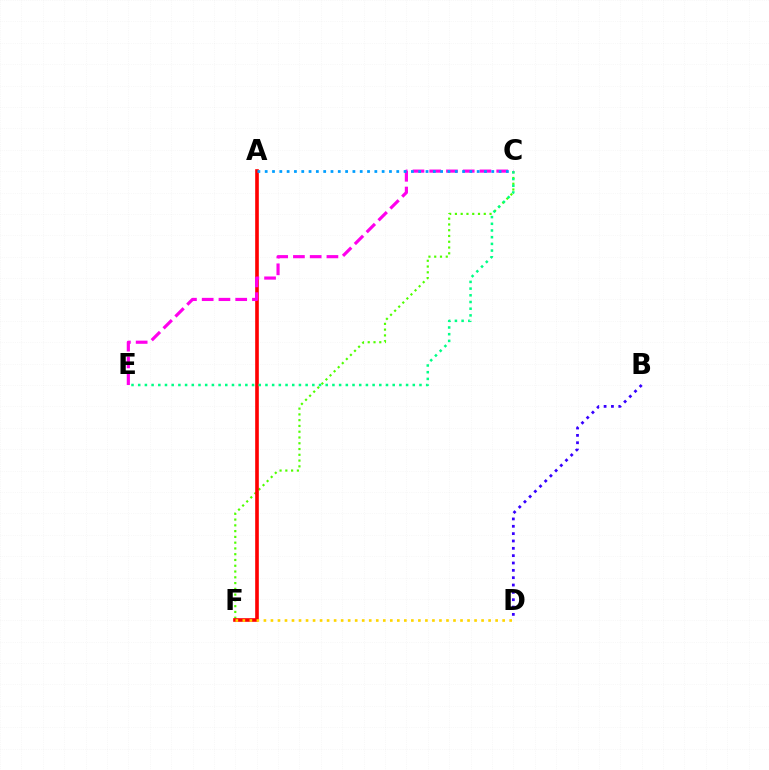{('B', 'D'): [{'color': '#3700ff', 'line_style': 'dotted', 'thickness': 1.99}], ('C', 'F'): [{'color': '#4fff00', 'line_style': 'dotted', 'thickness': 1.57}], ('A', 'F'): [{'color': '#ff0000', 'line_style': 'solid', 'thickness': 2.62}], ('C', 'E'): [{'color': '#00ff86', 'line_style': 'dotted', 'thickness': 1.82}, {'color': '#ff00ed', 'line_style': 'dashed', 'thickness': 2.28}], ('D', 'F'): [{'color': '#ffd500', 'line_style': 'dotted', 'thickness': 1.91}], ('A', 'C'): [{'color': '#009eff', 'line_style': 'dotted', 'thickness': 1.99}]}